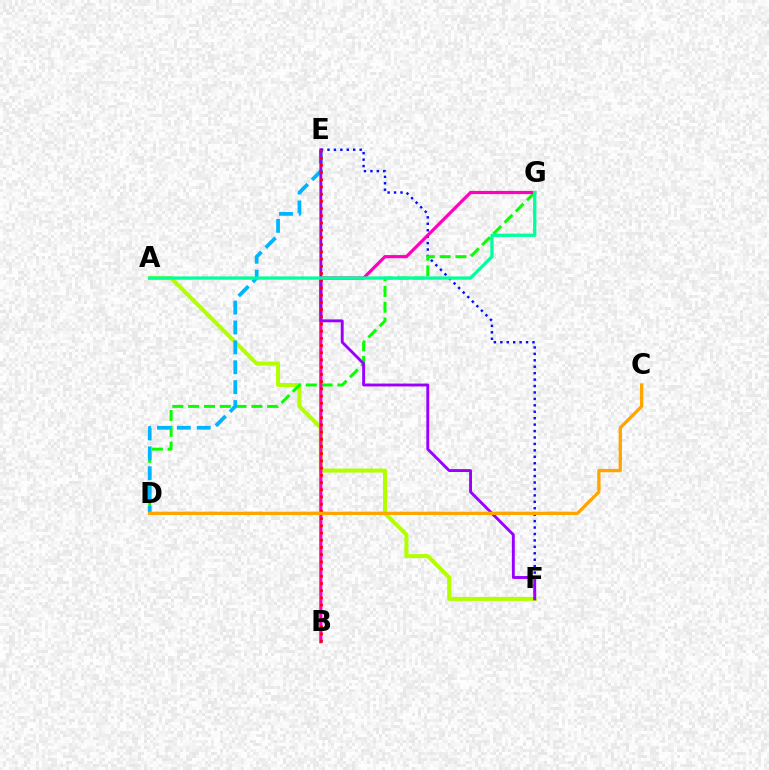{('A', 'F'): [{'color': '#b3ff00', 'line_style': 'solid', 'thickness': 2.89}], ('E', 'F'): [{'color': '#0010ff', 'line_style': 'dotted', 'thickness': 1.75}, {'color': '#9b00ff', 'line_style': 'solid', 'thickness': 2.08}], ('D', 'G'): [{'color': '#08ff00', 'line_style': 'dashed', 'thickness': 2.15}], ('D', 'E'): [{'color': '#00b5ff', 'line_style': 'dashed', 'thickness': 2.7}], ('B', 'G'): [{'color': '#ff00bd', 'line_style': 'solid', 'thickness': 2.29}], ('B', 'E'): [{'color': '#ff0000', 'line_style': 'dotted', 'thickness': 1.96}], ('A', 'G'): [{'color': '#00ff9d', 'line_style': 'solid', 'thickness': 2.38}], ('C', 'D'): [{'color': '#ffa500', 'line_style': 'solid', 'thickness': 2.38}]}